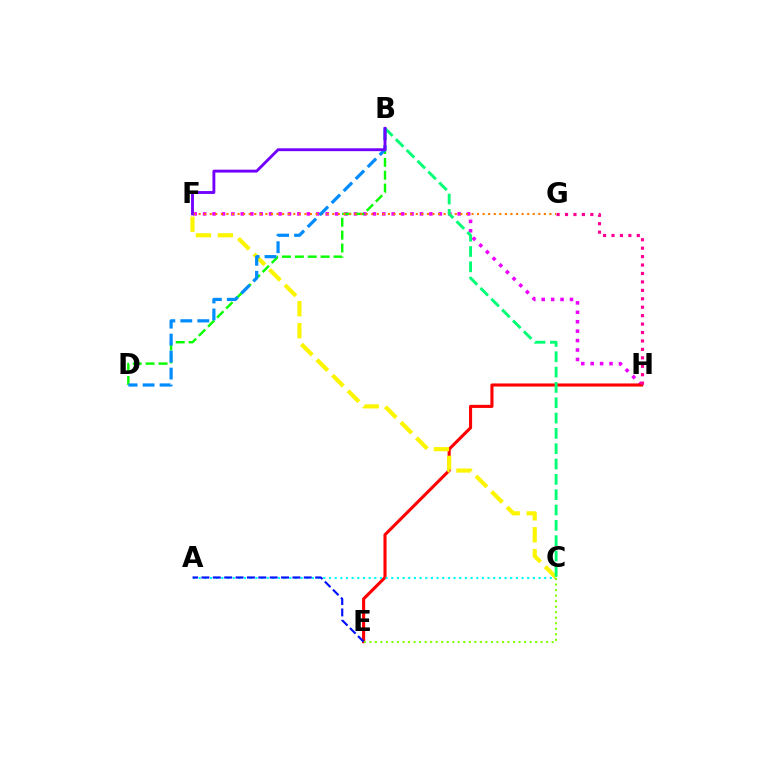{('F', 'H'): [{'color': '#ee00ff', 'line_style': 'dotted', 'thickness': 2.56}], ('E', 'H'): [{'color': '#ff0000', 'line_style': 'solid', 'thickness': 2.23}], ('C', 'F'): [{'color': '#fcf500', 'line_style': 'dashed', 'thickness': 2.99}], ('A', 'C'): [{'color': '#00fff6', 'line_style': 'dotted', 'thickness': 1.54}], ('B', 'D'): [{'color': '#08ff00', 'line_style': 'dashed', 'thickness': 1.75}, {'color': '#008cff', 'line_style': 'dashed', 'thickness': 2.31}], ('C', 'E'): [{'color': '#84ff00', 'line_style': 'dotted', 'thickness': 1.5}], ('F', 'G'): [{'color': '#ff7c00', 'line_style': 'dotted', 'thickness': 1.51}], ('A', 'E'): [{'color': '#0010ff', 'line_style': 'dashed', 'thickness': 1.54}], ('B', 'C'): [{'color': '#00ff74', 'line_style': 'dashed', 'thickness': 2.08}], ('G', 'H'): [{'color': '#ff0094', 'line_style': 'dotted', 'thickness': 2.29}], ('B', 'F'): [{'color': '#7200ff', 'line_style': 'solid', 'thickness': 2.07}]}